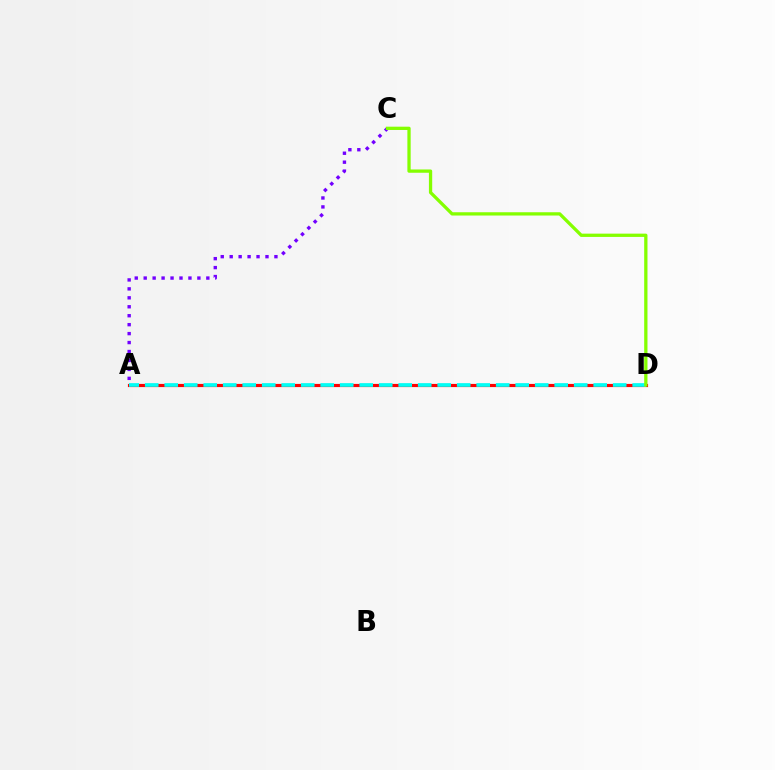{('A', 'D'): [{'color': '#ff0000', 'line_style': 'solid', 'thickness': 2.27}, {'color': '#00fff6', 'line_style': 'dashed', 'thickness': 2.65}], ('A', 'C'): [{'color': '#7200ff', 'line_style': 'dotted', 'thickness': 2.43}], ('C', 'D'): [{'color': '#84ff00', 'line_style': 'solid', 'thickness': 2.36}]}